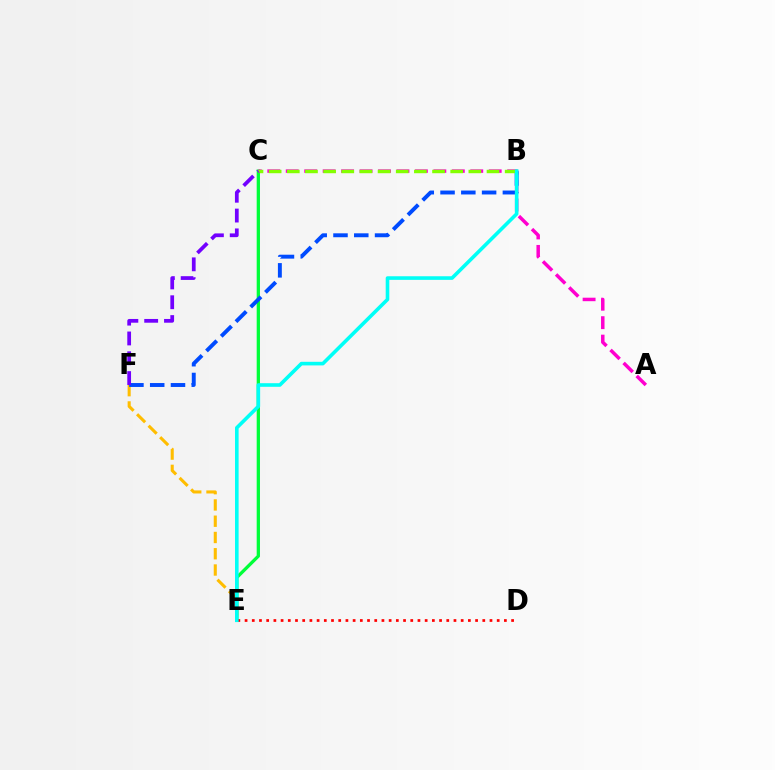{('C', 'E'): [{'color': '#00ff39', 'line_style': 'solid', 'thickness': 2.37}], ('E', 'F'): [{'color': '#ffbd00', 'line_style': 'dashed', 'thickness': 2.21}], ('A', 'C'): [{'color': '#ff00cf', 'line_style': 'dashed', 'thickness': 2.51}], ('B', 'F'): [{'color': '#004bff', 'line_style': 'dashed', 'thickness': 2.82}], ('B', 'C'): [{'color': '#84ff00', 'line_style': 'dashed', 'thickness': 2.47}], ('D', 'E'): [{'color': '#ff0000', 'line_style': 'dotted', 'thickness': 1.96}], ('B', 'E'): [{'color': '#00fff6', 'line_style': 'solid', 'thickness': 2.59}], ('C', 'F'): [{'color': '#7200ff', 'line_style': 'dashed', 'thickness': 2.69}]}